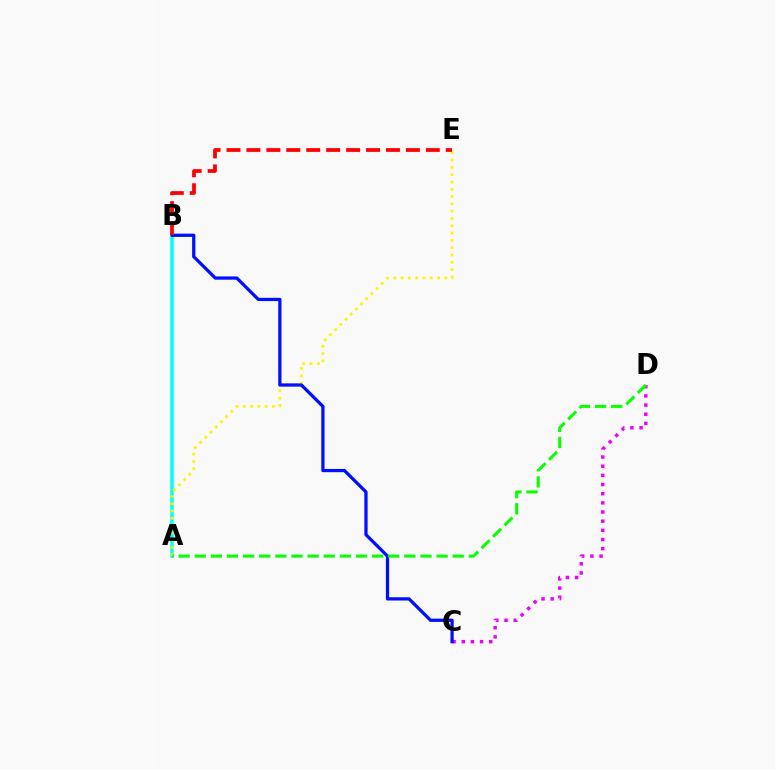{('A', 'B'): [{'color': '#00fff6', 'line_style': 'solid', 'thickness': 2.54}], ('A', 'E'): [{'color': '#fcf500', 'line_style': 'dotted', 'thickness': 1.99}], ('C', 'D'): [{'color': '#ee00ff', 'line_style': 'dotted', 'thickness': 2.49}], ('B', 'C'): [{'color': '#0010ff', 'line_style': 'solid', 'thickness': 2.34}], ('B', 'E'): [{'color': '#ff0000', 'line_style': 'dashed', 'thickness': 2.71}], ('A', 'D'): [{'color': '#08ff00', 'line_style': 'dashed', 'thickness': 2.19}]}